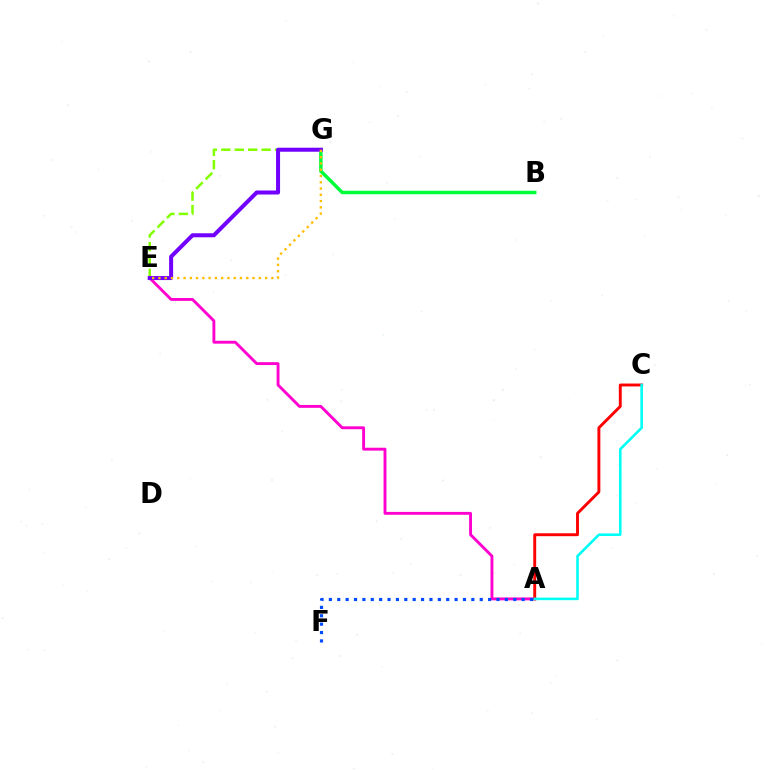{('A', 'E'): [{'color': '#ff00cf', 'line_style': 'solid', 'thickness': 2.07}], ('A', 'C'): [{'color': '#ff0000', 'line_style': 'solid', 'thickness': 2.09}, {'color': '#00fff6', 'line_style': 'solid', 'thickness': 1.86}], ('E', 'G'): [{'color': '#84ff00', 'line_style': 'dashed', 'thickness': 1.83}, {'color': '#7200ff', 'line_style': 'solid', 'thickness': 2.89}, {'color': '#ffbd00', 'line_style': 'dotted', 'thickness': 1.7}], ('B', 'G'): [{'color': '#00ff39', 'line_style': 'solid', 'thickness': 2.51}], ('A', 'F'): [{'color': '#004bff', 'line_style': 'dotted', 'thickness': 2.28}]}